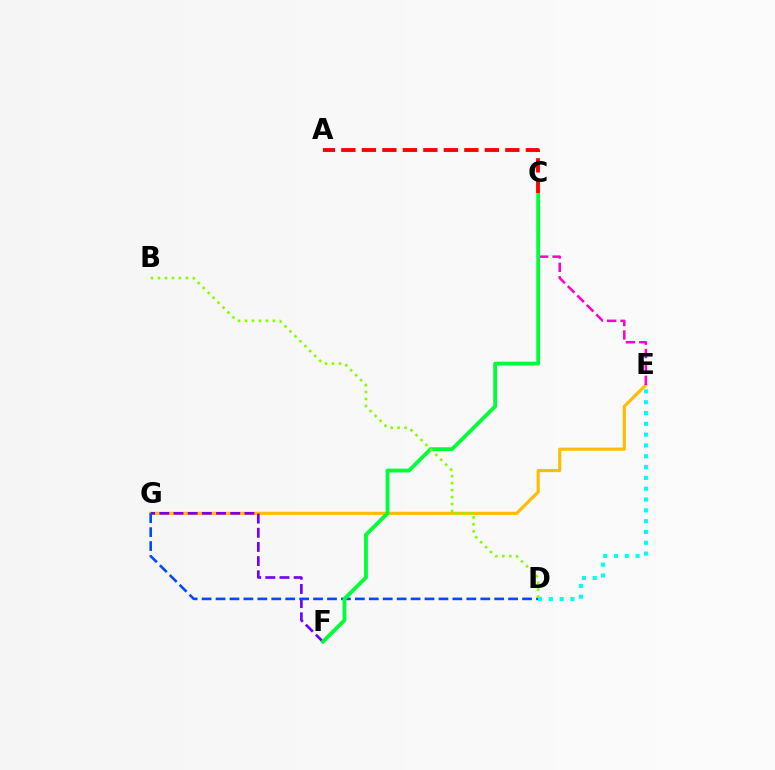{('E', 'G'): [{'color': '#ffbd00', 'line_style': 'solid', 'thickness': 2.27}], ('F', 'G'): [{'color': '#7200ff', 'line_style': 'dashed', 'thickness': 1.93}], ('C', 'E'): [{'color': '#ff00cf', 'line_style': 'dashed', 'thickness': 1.82}], ('D', 'G'): [{'color': '#004bff', 'line_style': 'dashed', 'thickness': 1.89}], ('D', 'E'): [{'color': '#00fff6', 'line_style': 'dotted', 'thickness': 2.94}], ('C', 'F'): [{'color': '#00ff39', 'line_style': 'solid', 'thickness': 2.75}], ('A', 'C'): [{'color': '#ff0000', 'line_style': 'dashed', 'thickness': 2.78}], ('B', 'D'): [{'color': '#84ff00', 'line_style': 'dotted', 'thickness': 1.9}]}